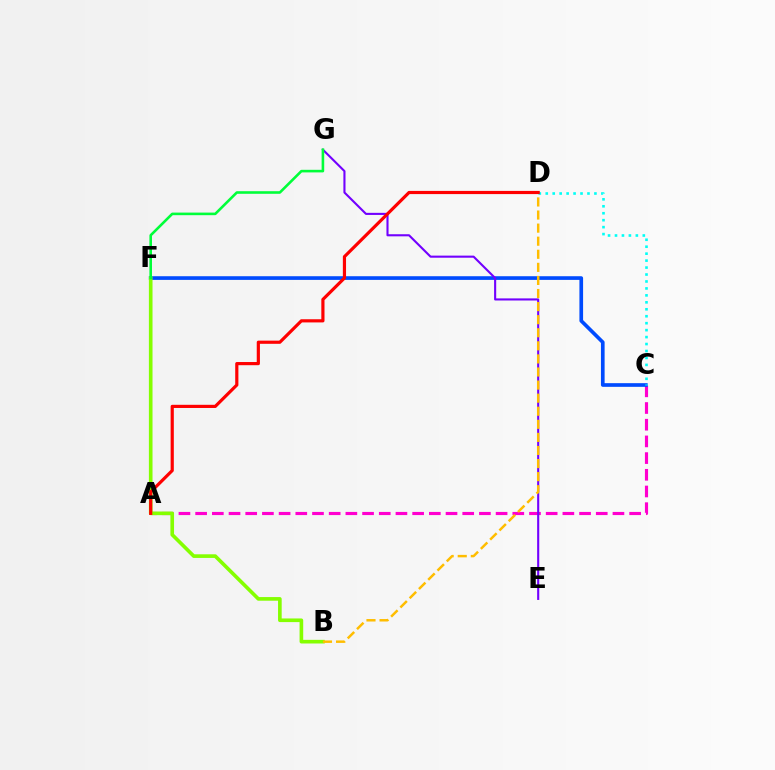{('A', 'C'): [{'color': '#ff00cf', 'line_style': 'dashed', 'thickness': 2.27}], ('C', 'F'): [{'color': '#004bff', 'line_style': 'solid', 'thickness': 2.64}], ('E', 'G'): [{'color': '#7200ff', 'line_style': 'solid', 'thickness': 1.51}], ('B', 'F'): [{'color': '#84ff00', 'line_style': 'solid', 'thickness': 2.62}], ('B', 'D'): [{'color': '#ffbd00', 'line_style': 'dashed', 'thickness': 1.78}], ('C', 'D'): [{'color': '#00fff6', 'line_style': 'dotted', 'thickness': 1.89}], ('A', 'D'): [{'color': '#ff0000', 'line_style': 'solid', 'thickness': 2.29}], ('F', 'G'): [{'color': '#00ff39', 'line_style': 'solid', 'thickness': 1.87}]}